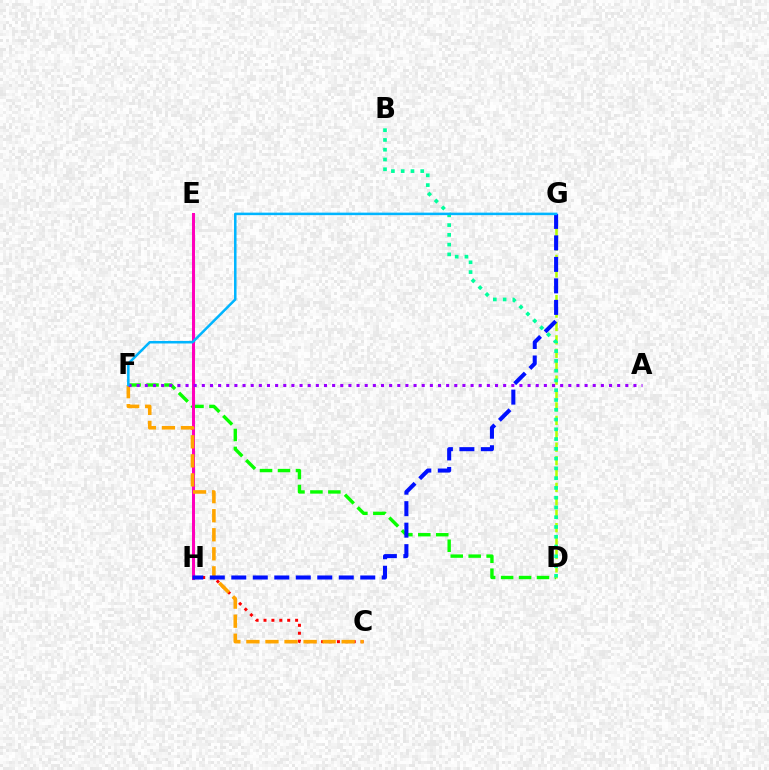{('D', 'F'): [{'color': '#08ff00', 'line_style': 'dashed', 'thickness': 2.44}], ('C', 'H'): [{'color': '#ff0000', 'line_style': 'dotted', 'thickness': 2.15}], ('E', 'H'): [{'color': '#ff00bd', 'line_style': 'solid', 'thickness': 2.17}], ('D', 'G'): [{'color': '#b3ff00', 'line_style': 'dashed', 'thickness': 1.82}], ('C', 'F'): [{'color': '#ffa500', 'line_style': 'dashed', 'thickness': 2.59}], ('G', 'H'): [{'color': '#0010ff', 'line_style': 'dashed', 'thickness': 2.92}], ('B', 'D'): [{'color': '#00ff9d', 'line_style': 'dotted', 'thickness': 2.65}], ('A', 'F'): [{'color': '#9b00ff', 'line_style': 'dotted', 'thickness': 2.21}], ('F', 'G'): [{'color': '#00b5ff', 'line_style': 'solid', 'thickness': 1.81}]}